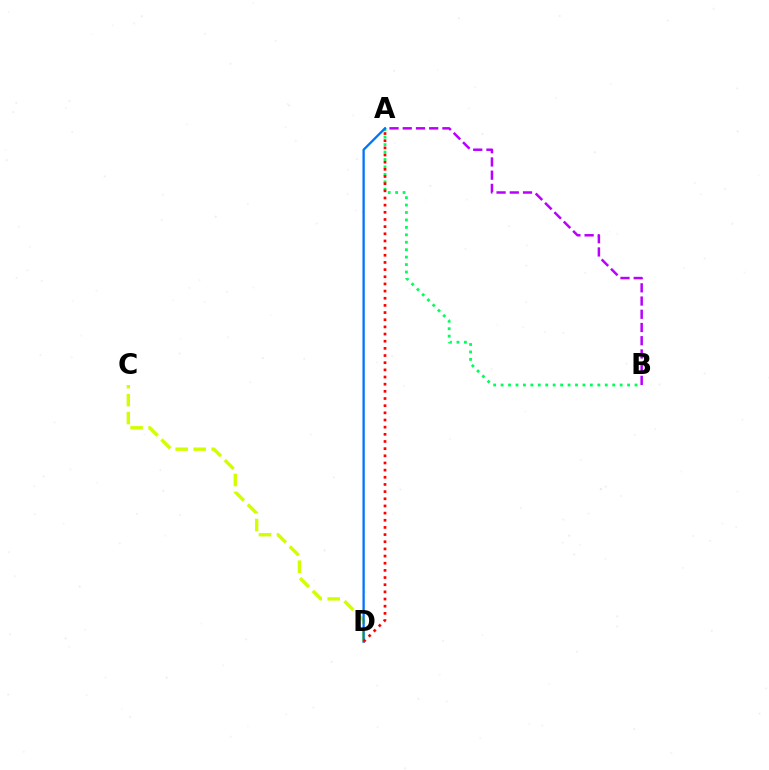{('A', 'B'): [{'color': '#00ff5c', 'line_style': 'dotted', 'thickness': 2.02}, {'color': '#b900ff', 'line_style': 'dashed', 'thickness': 1.8}], ('C', 'D'): [{'color': '#d1ff00', 'line_style': 'dashed', 'thickness': 2.44}], ('A', 'D'): [{'color': '#0074ff', 'line_style': 'solid', 'thickness': 1.66}, {'color': '#ff0000', 'line_style': 'dotted', 'thickness': 1.95}]}